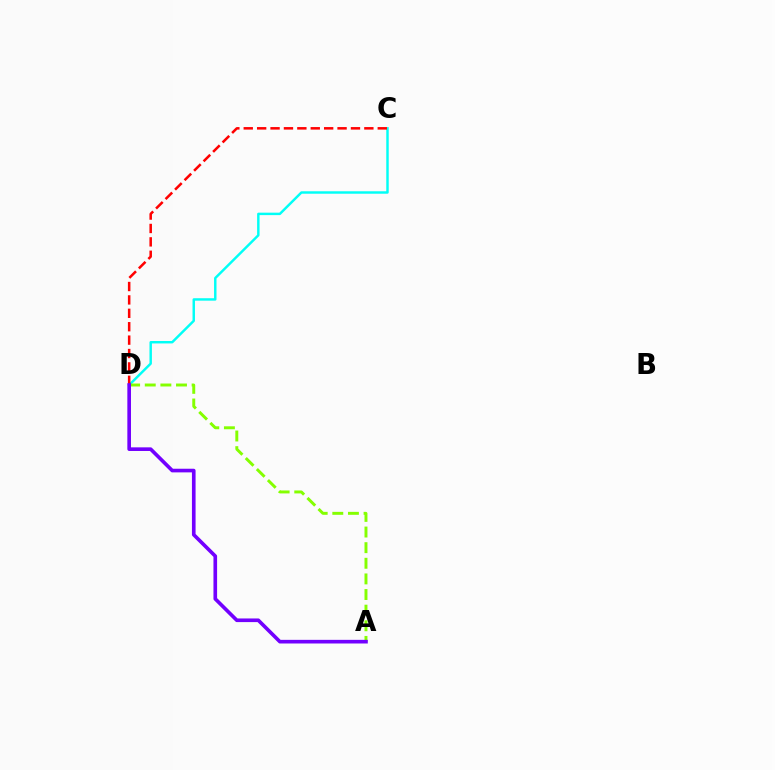{('C', 'D'): [{'color': '#00fff6', 'line_style': 'solid', 'thickness': 1.76}, {'color': '#ff0000', 'line_style': 'dashed', 'thickness': 1.82}], ('A', 'D'): [{'color': '#84ff00', 'line_style': 'dashed', 'thickness': 2.12}, {'color': '#7200ff', 'line_style': 'solid', 'thickness': 2.62}]}